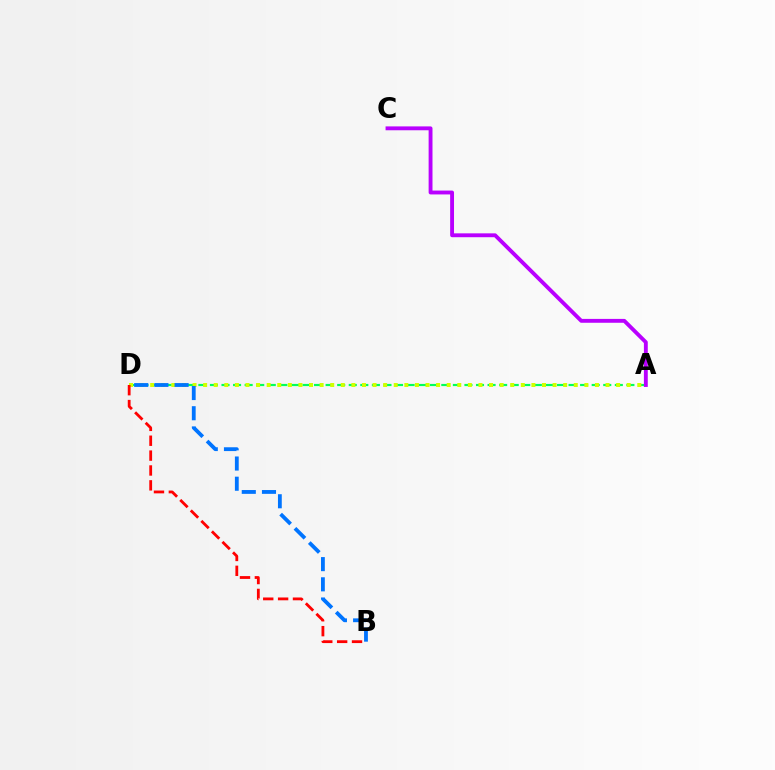{('A', 'D'): [{'color': '#00ff5c', 'line_style': 'dashed', 'thickness': 1.57}, {'color': '#d1ff00', 'line_style': 'dotted', 'thickness': 2.88}], ('A', 'C'): [{'color': '#b900ff', 'line_style': 'solid', 'thickness': 2.78}], ('B', 'D'): [{'color': '#ff0000', 'line_style': 'dashed', 'thickness': 2.02}, {'color': '#0074ff', 'line_style': 'dashed', 'thickness': 2.74}]}